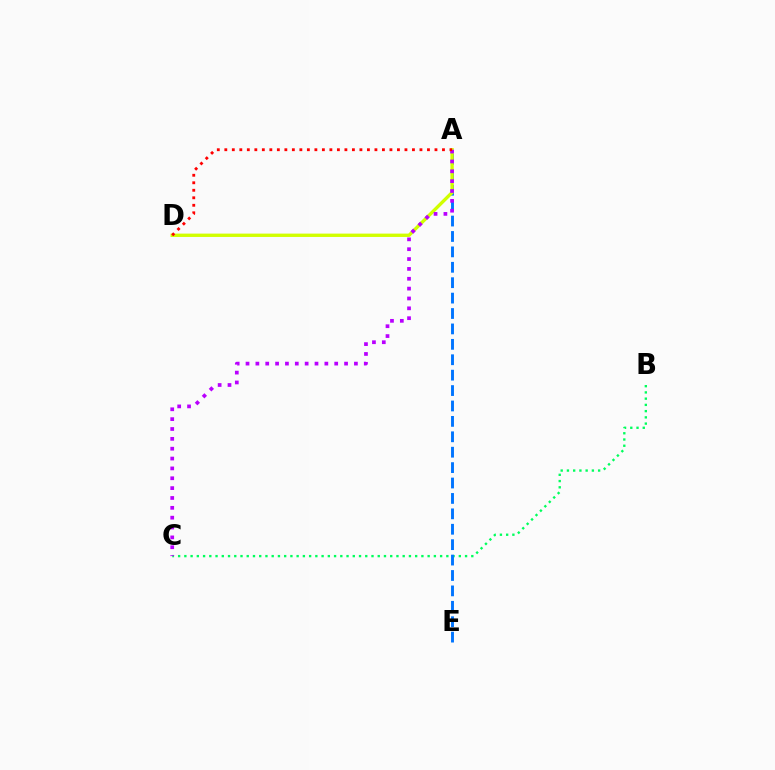{('B', 'C'): [{'color': '#00ff5c', 'line_style': 'dotted', 'thickness': 1.69}], ('A', 'E'): [{'color': '#0074ff', 'line_style': 'dashed', 'thickness': 2.09}], ('A', 'D'): [{'color': '#d1ff00', 'line_style': 'solid', 'thickness': 2.41}, {'color': '#ff0000', 'line_style': 'dotted', 'thickness': 2.04}], ('A', 'C'): [{'color': '#b900ff', 'line_style': 'dotted', 'thickness': 2.68}]}